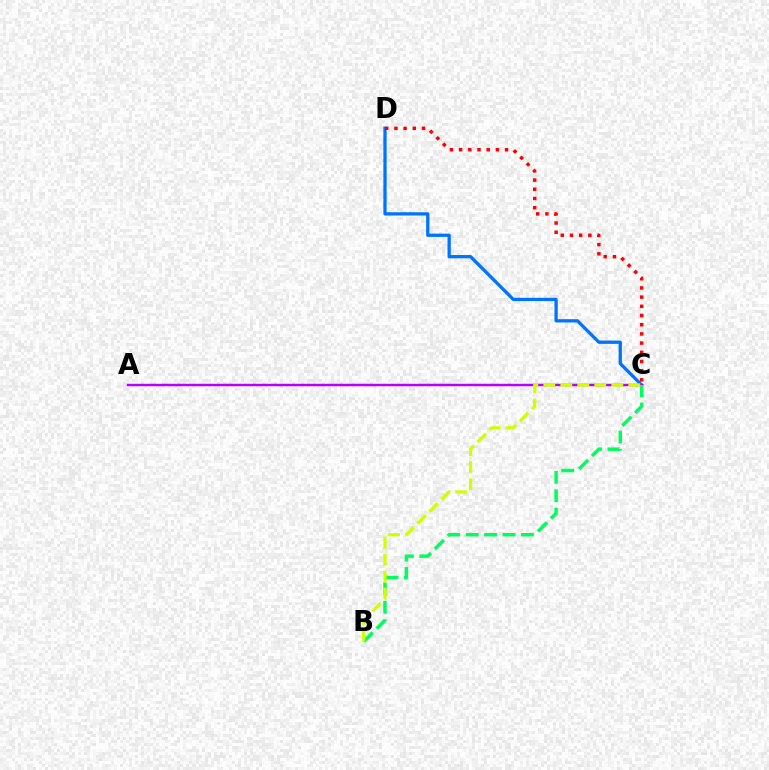{('C', 'D'): [{'color': '#0074ff', 'line_style': 'solid', 'thickness': 2.37}, {'color': '#ff0000', 'line_style': 'dotted', 'thickness': 2.5}], ('A', 'C'): [{'color': '#b900ff', 'line_style': 'solid', 'thickness': 1.77}], ('B', 'C'): [{'color': '#00ff5c', 'line_style': 'dashed', 'thickness': 2.5}, {'color': '#d1ff00', 'line_style': 'dashed', 'thickness': 2.31}]}